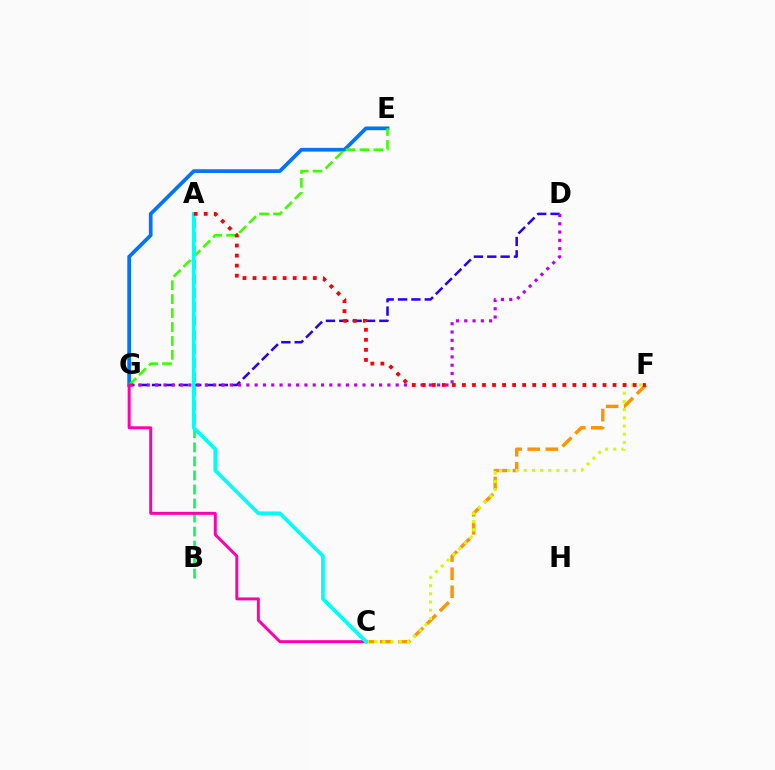{('D', 'G'): [{'color': '#2500ff', 'line_style': 'dashed', 'thickness': 1.81}, {'color': '#b900ff', 'line_style': 'dotted', 'thickness': 2.25}], ('E', 'G'): [{'color': '#0074ff', 'line_style': 'solid', 'thickness': 2.68}, {'color': '#3dff00', 'line_style': 'dashed', 'thickness': 1.89}], ('A', 'B'): [{'color': '#00ff5c', 'line_style': 'dashed', 'thickness': 1.91}], ('C', 'F'): [{'color': '#ff9400', 'line_style': 'dashed', 'thickness': 2.46}, {'color': '#d1ff00', 'line_style': 'dotted', 'thickness': 2.23}], ('C', 'G'): [{'color': '#ff00ac', 'line_style': 'solid', 'thickness': 2.13}], ('A', 'C'): [{'color': '#00fff6', 'line_style': 'solid', 'thickness': 2.67}], ('A', 'F'): [{'color': '#ff0000', 'line_style': 'dotted', 'thickness': 2.73}]}